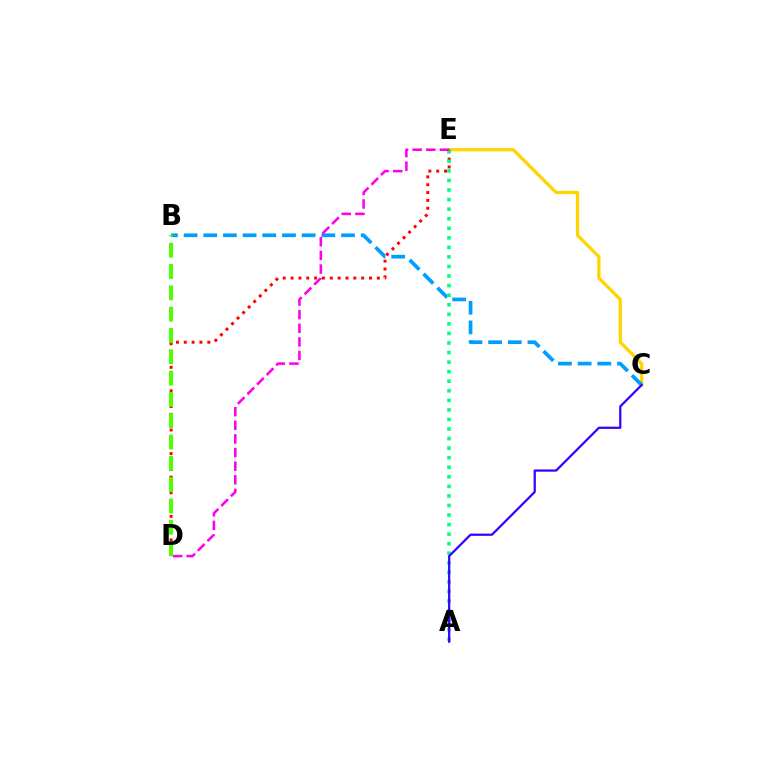{('C', 'E'): [{'color': '#ffd500', 'line_style': 'solid', 'thickness': 2.34}], ('B', 'C'): [{'color': '#009eff', 'line_style': 'dashed', 'thickness': 2.67}], ('D', 'E'): [{'color': '#ff0000', 'line_style': 'dotted', 'thickness': 2.13}, {'color': '#ff00ed', 'line_style': 'dashed', 'thickness': 1.85}], ('A', 'E'): [{'color': '#00ff86', 'line_style': 'dotted', 'thickness': 2.6}], ('A', 'C'): [{'color': '#3700ff', 'line_style': 'solid', 'thickness': 1.61}], ('B', 'D'): [{'color': '#4fff00', 'line_style': 'dashed', 'thickness': 2.9}]}